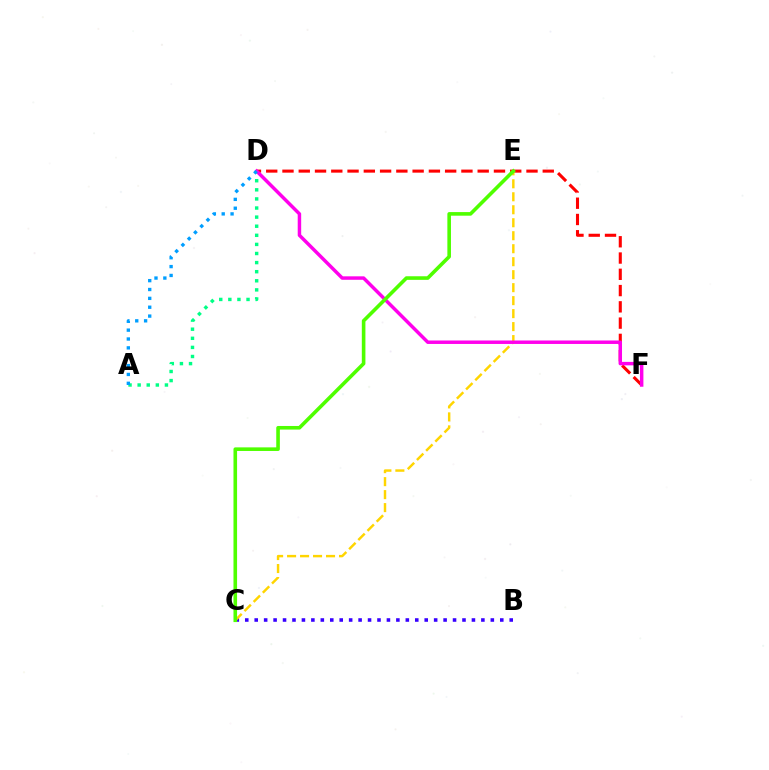{('A', 'D'): [{'color': '#00ff86', 'line_style': 'dotted', 'thickness': 2.47}, {'color': '#009eff', 'line_style': 'dotted', 'thickness': 2.41}], ('D', 'F'): [{'color': '#ff0000', 'line_style': 'dashed', 'thickness': 2.21}, {'color': '#ff00ed', 'line_style': 'solid', 'thickness': 2.5}], ('B', 'C'): [{'color': '#3700ff', 'line_style': 'dotted', 'thickness': 2.57}], ('C', 'E'): [{'color': '#ffd500', 'line_style': 'dashed', 'thickness': 1.76}, {'color': '#4fff00', 'line_style': 'solid', 'thickness': 2.59}]}